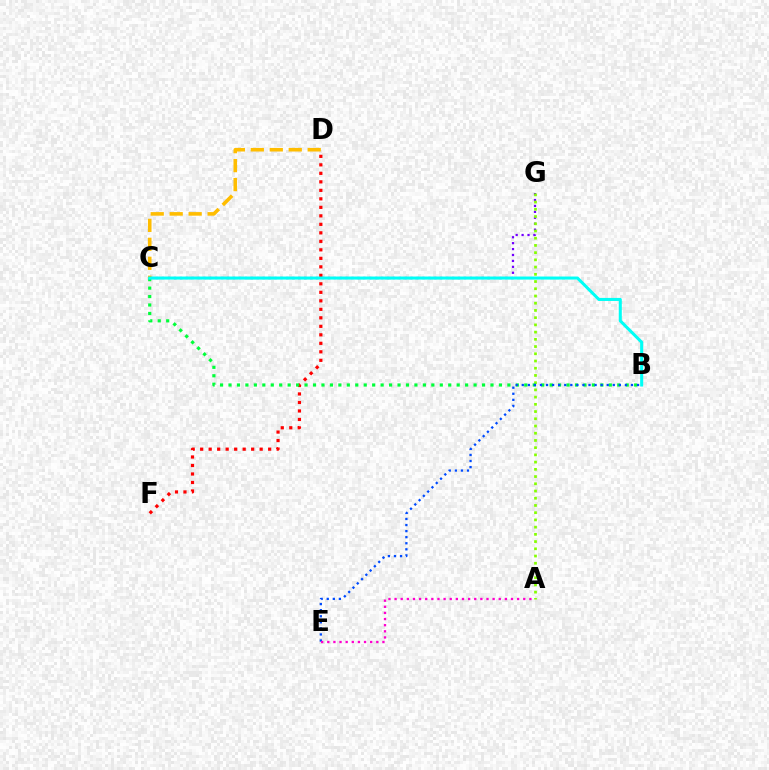{('C', 'G'): [{'color': '#7200ff', 'line_style': 'dotted', 'thickness': 1.61}], ('D', 'F'): [{'color': '#ff0000', 'line_style': 'dotted', 'thickness': 2.31}], ('A', 'G'): [{'color': '#84ff00', 'line_style': 'dotted', 'thickness': 1.96}], ('C', 'D'): [{'color': '#ffbd00', 'line_style': 'dashed', 'thickness': 2.58}], ('B', 'C'): [{'color': '#00ff39', 'line_style': 'dotted', 'thickness': 2.3}, {'color': '#00fff6', 'line_style': 'solid', 'thickness': 2.19}], ('B', 'E'): [{'color': '#004bff', 'line_style': 'dotted', 'thickness': 1.65}], ('A', 'E'): [{'color': '#ff00cf', 'line_style': 'dotted', 'thickness': 1.66}]}